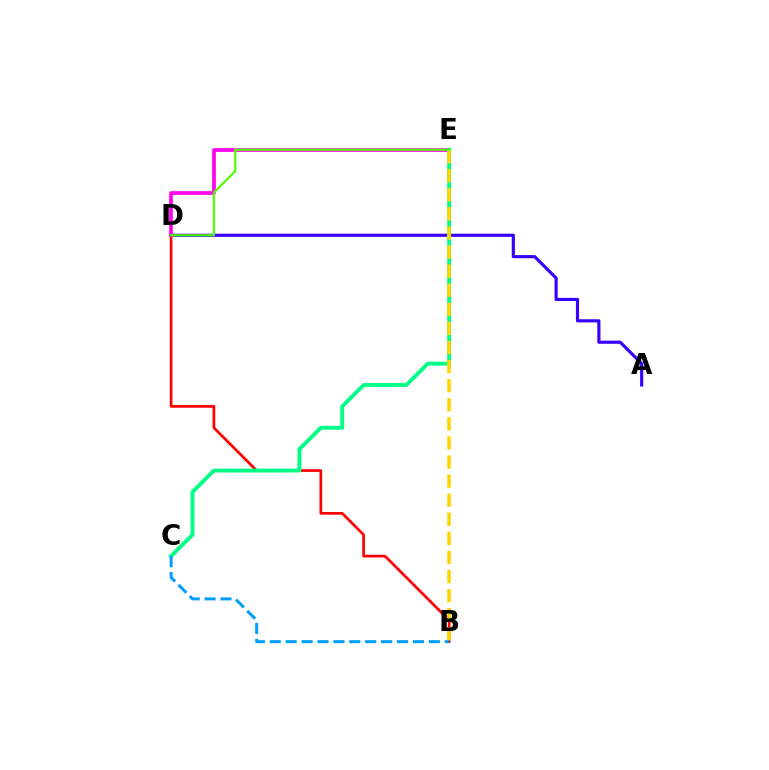{('A', 'D'): [{'color': '#3700ff', 'line_style': 'solid', 'thickness': 2.26}], ('B', 'D'): [{'color': '#ff0000', 'line_style': 'solid', 'thickness': 1.95}], ('D', 'E'): [{'color': '#ff00ed', 'line_style': 'solid', 'thickness': 2.65}, {'color': '#4fff00', 'line_style': 'solid', 'thickness': 1.57}], ('C', 'E'): [{'color': '#00ff86', 'line_style': 'solid', 'thickness': 2.8}], ('B', 'E'): [{'color': '#ffd500', 'line_style': 'dashed', 'thickness': 2.59}], ('B', 'C'): [{'color': '#009eff', 'line_style': 'dashed', 'thickness': 2.16}]}